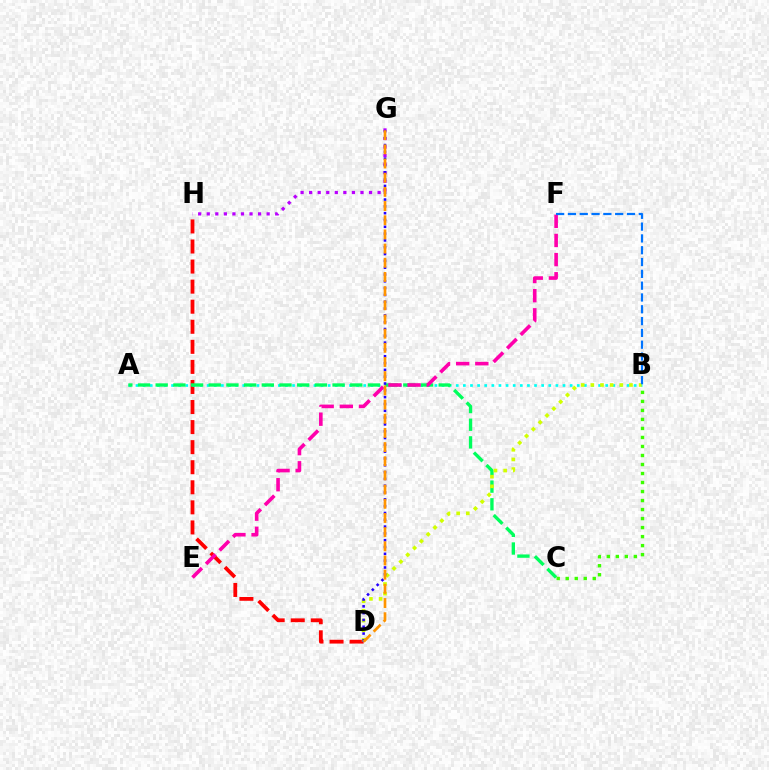{('D', 'H'): [{'color': '#ff0000', 'line_style': 'dashed', 'thickness': 2.73}], ('A', 'B'): [{'color': '#00fff6', 'line_style': 'dotted', 'thickness': 1.93}], ('G', 'H'): [{'color': '#b900ff', 'line_style': 'dotted', 'thickness': 2.33}], ('A', 'C'): [{'color': '#00ff5c', 'line_style': 'dashed', 'thickness': 2.4}], ('E', 'F'): [{'color': '#ff00ac', 'line_style': 'dashed', 'thickness': 2.6}], ('B', 'D'): [{'color': '#d1ff00', 'line_style': 'dotted', 'thickness': 2.62}], ('D', 'G'): [{'color': '#2500ff', 'line_style': 'dotted', 'thickness': 1.85}, {'color': '#ff9400', 'line_style': 'dashed', 'thickness': 1.93}], ('B', 'F'): [{'color': '#0074ff', 'line_style': 'dashed', 'thickness': 1.6}], ('B', 'C'): [{'color': '#3dff00', 'line_style': 'dotted', 'thickness': 2.45}]}